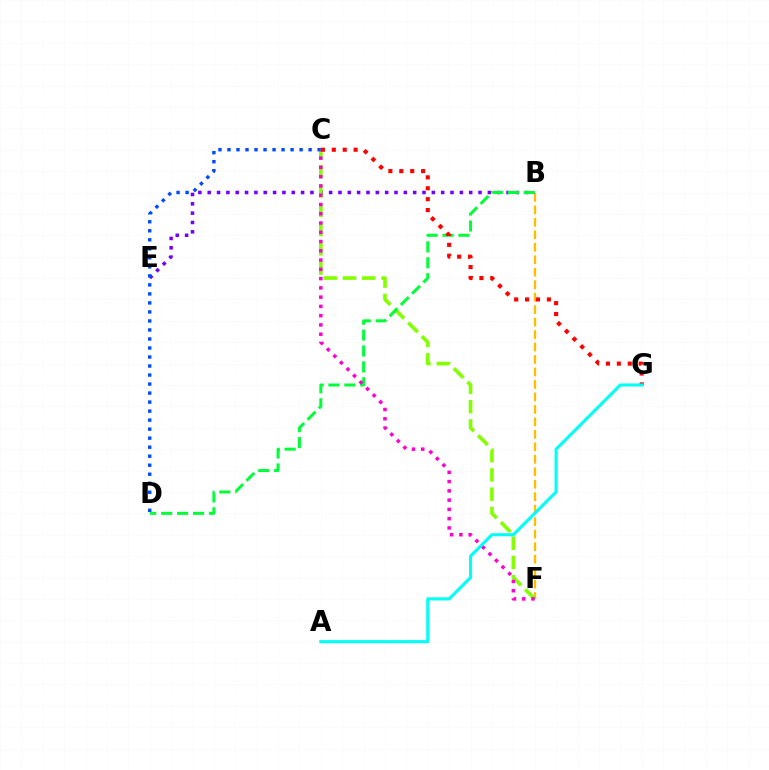{('B', 'F'): [{'color': '#ffbd00', 'line_style': 'dashed', 'thickness': 1.69}], ('B', 'E'): [{'color': '#7200ff', 'line_style': 'dotted', 'thickness': 2.54}], ('C', 'F'): [{'color': '#84ff00', 'line_style': 'dashed', 'thickness': 2.62}, {'color': '#ff00cf', 'line_style': 'dotted', 'thickness': 2.52}], ('B', 'D'): [{'color': '#00ff39', 'line_style': 'dashed', 'thickness': 2.16}], ('C', 'D'): [{'color': '#004bff', 'line_style': 'dotted', 'thickness': 2.45}], ('C', 'G'): [{'color': '#ff0000', 'line_style': 'dotted', 'thickness': 2.96}], ('A', 'G'): [{'color': '#00fff6', 'line_style': 'solid', 'thickness': 2.23}]}